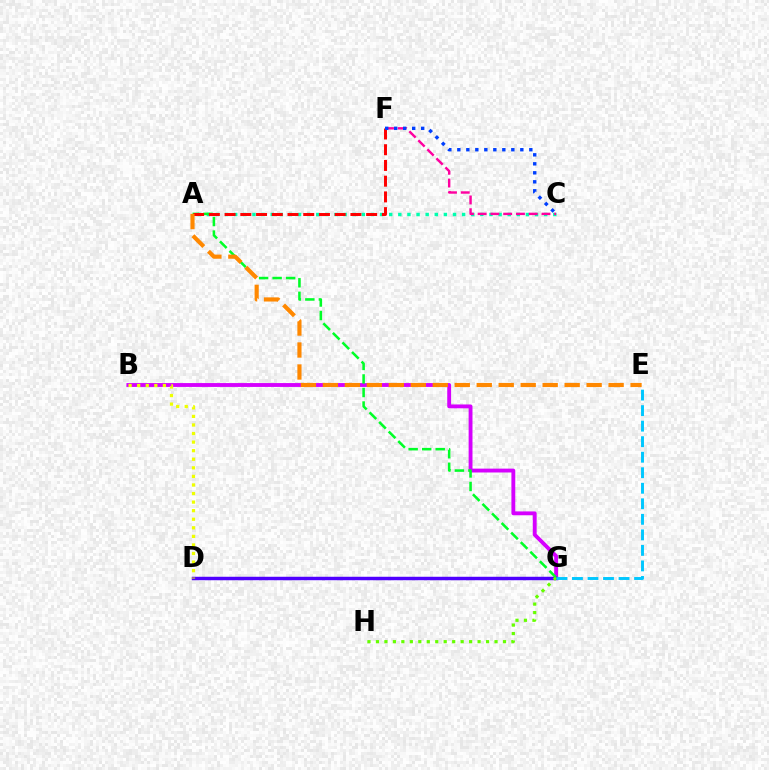{('A', 'C'): [{'color': '#00ffaf', 'line_style': 'dotted', 'thickness': 2.48}], ('B', 'G'): [{'color': '#d600ff', 'line_style': 'solid', 'thickness': 2.78}], ('A', 'G'): [{'color': '#00ff27', 'line_style': 'dashed', 'thickness': 1.84}], ('A', 'F'): [{'color': '#ff0000', 'line_style': 'dashed', 'thickness': 2.14}], ('A', 'E'): [{'color': '#ff8800', 'line_style': 'dashed', 'thickness': 2.99}], ('D', 'G'): [{'color': '#4f00ff', 'line_style': 'solid', 'thickness': 2.49}], ('C', 'F'): [{'color': '#ff00a0', 'line_style': 'dashed', 'thickness': 1.73}, {'color': '#003fff', 'line_style': 'dotted', 'thickness': 2.45}], ('G', 'H'): [{'color': '#66ff00', 'line_style': 'dotted', 'thickness': 2.3}], ('E', 'G'): [{'color': '#00c7ff', 'line_style': 'dashed', 'thickness': 2.11}], ('B', 'D'): [{'color': '#eeff00', 'line_style': 'dotted', 'thickness': 2.33}]}